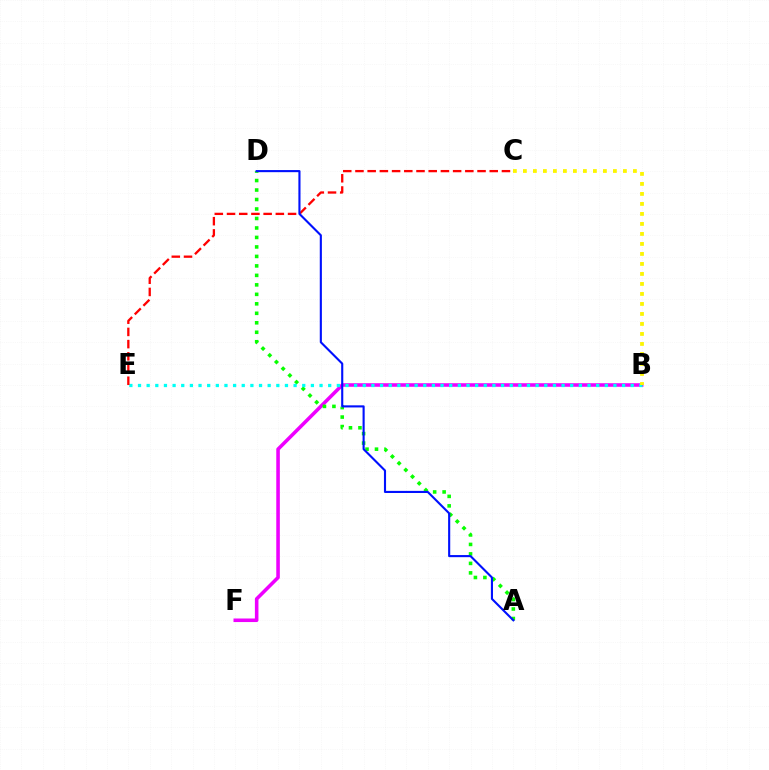{('B', 'F'): [{'color': '#ee00ff', 'line_style': 'solid', 'thickness': 2.56}], ('A', 'D'): [{'color': '#08ff00', 'line_style': 'dotted', 'thickness': 2.58}, {'color': '#0010ff', 'line_style': 'solid', 'thickness': 1.52}], ('B', 'E'): [{'color': '#00fff6', 'line_style': 'dotted', 'thickness': 2.35}], ('B', 'C'): [{'color': '#fcf500', 'line_style': 'dotted', 'thickness': 2.72}], ('C', 'E'): [{'color': '#ff0000', 'line_style': 'dashed', 'thickness': 1.66}]}